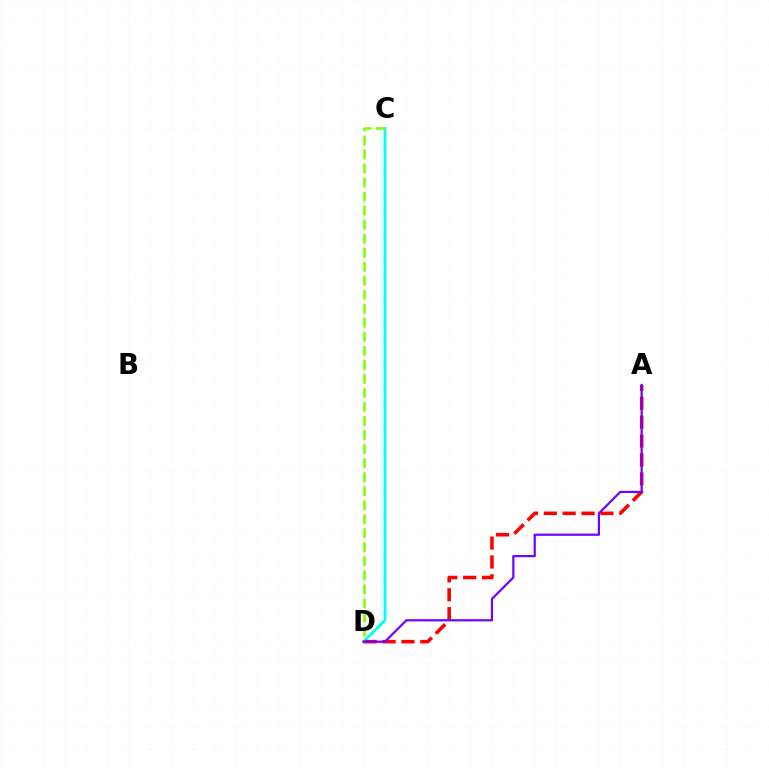{('C', 'D'): [{'color': '#00fff6', 'line_style': 'solid', 'thickness': 2.03}, {'color': '#84ff00', 'line_style': 'dashed', 'thickness': 1.91}], ('A', 'D'): [{'color': '#ff0000', 'line_style': 'dashed', 'thickness': 2.57}, {'color': '#7200ff', 'line_style': 'solid', 'thickness': 1.59}]}